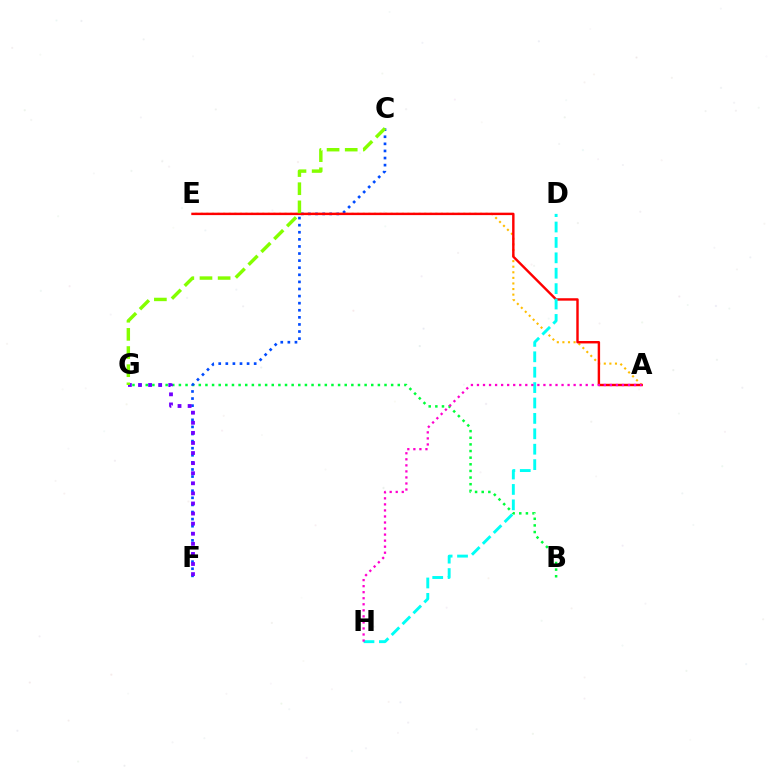{('A', 'E'): [{'color': '#ffbd00', 'line_style': 'dotted', 'thickness': 1.52}, {'color': '#ff0000', 'line_style': 'solid', 'thickness': 1.74}], ('B', 'G'): [{'color': '#00ff39', 'line_style': 'dotted', 'thickness': 1.8}], ('C', 'F'): [{'color': '#004bff', 'line_style': 'dotted', 'thickness': 1.93}], ('D', 'H'): [{'color': '#00fff6', 'line_style': 'dashed', 'thickness': 2.09}], ('F', 'G'): [{'color': '#7200ff', 'line_style': 'dotted', 'thickness': 2.74}], ('A', 'H'): [{'color': '#ff00cf', 'line_style': 'dotted', 'thickness': 1.64}], ('C', 'G'): [{'color': '#84ff00', 'line_style': 'dashed', 'thickness': 2.47}]}